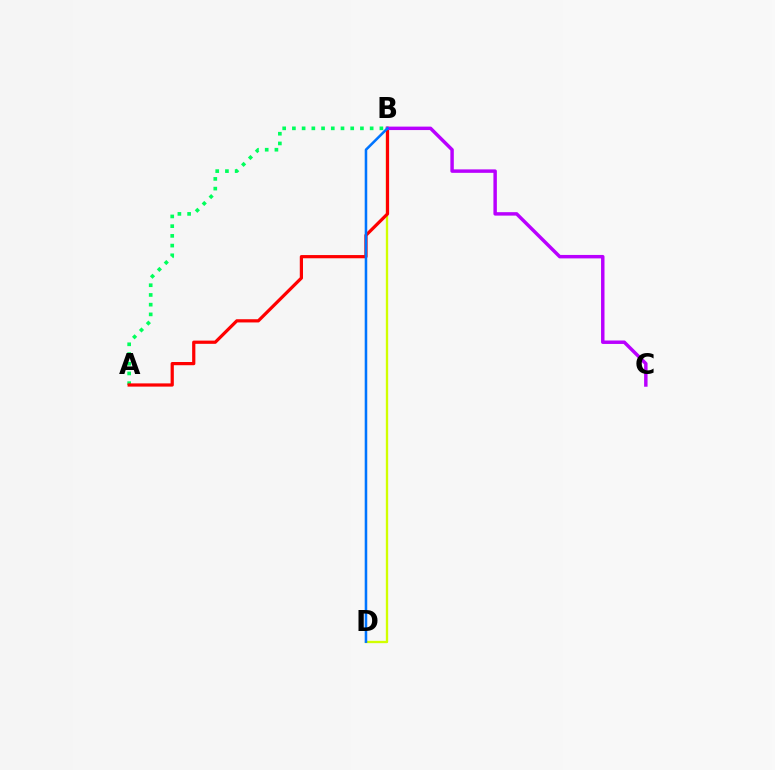{('A', 'B'): [{'color': '#00ff5c', 'line_style': 'dotted', 'thickness': 2.64}, {'color': '#ff0000', 'line_style': 'solid', 'thickness': 2.32}], ('B', 'D'): [{'color': '#d1ff00', 'line_style': 'solid', 'thickness': 1.68}, {'color': '#0074ff', 'line_style': 'solid', 'thickness': 1.83}], ('B', 'C'): [{'color': '#b900ff', 'line_style': 'solid', 'thickness': 2.48}]}